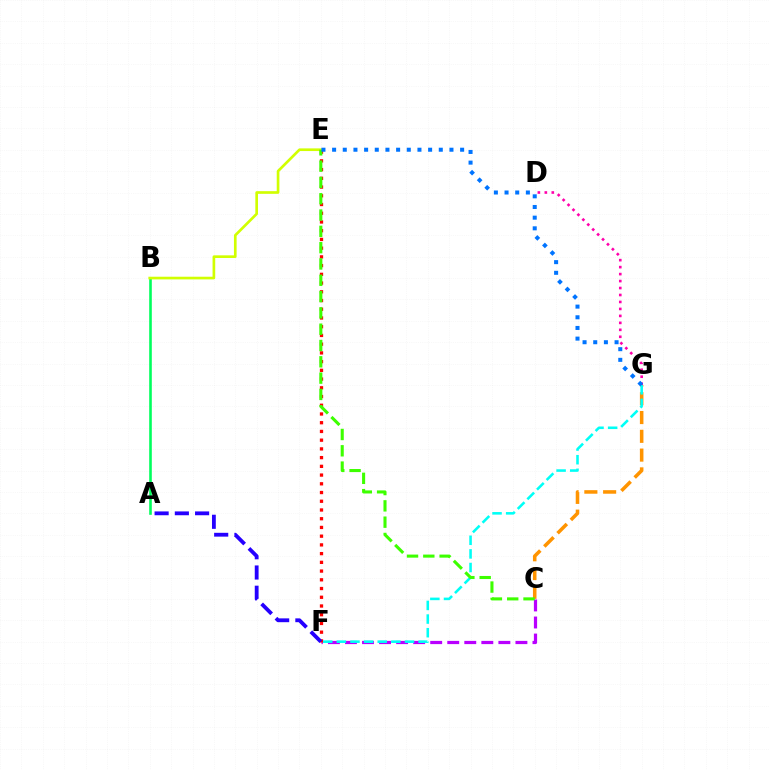{('C', 'F'): [{'color': '#b900ff', 'line_style': 'dashed', 'thickness': 2.32}], ('E', 'F'): [{'color': '#ff0000', 'line_style': 'dotted', 'thickness': 2.37}], ('A', 'F'): [{'color': '#2500ff', 'line_style': 'dashed', 'thickness': 2.75}], ('A', 'B'): [{'color': '#00ff5c', 'line_style': 'solid', 'thickness': 1.87}], ('C', 'G'): [{'color': '#ff9400', 'line_style': 'dashed', 'thickness': 2.55}], ('F', 'G'): [{'color': '#00fff6', 'line_style': 'dashed', 'thickness': 1.85}], ('B', 'E'): [{'color': '#d1ff00', 'line_style': 'solid', 'thickness': 1.92}], ('C', 'E'): [{'color': '#3dff00', 'line_style': 'dashed', 'thickness': 2.22}], ('D', 'G'): [{'color': '#ff00ac', 'line_style': 'dotted', 'thickness': 1.89}], ('E', 'G'): [{'color': '#0074ff', 'line_style': 'dotted', 'thickness': 2.9}]}